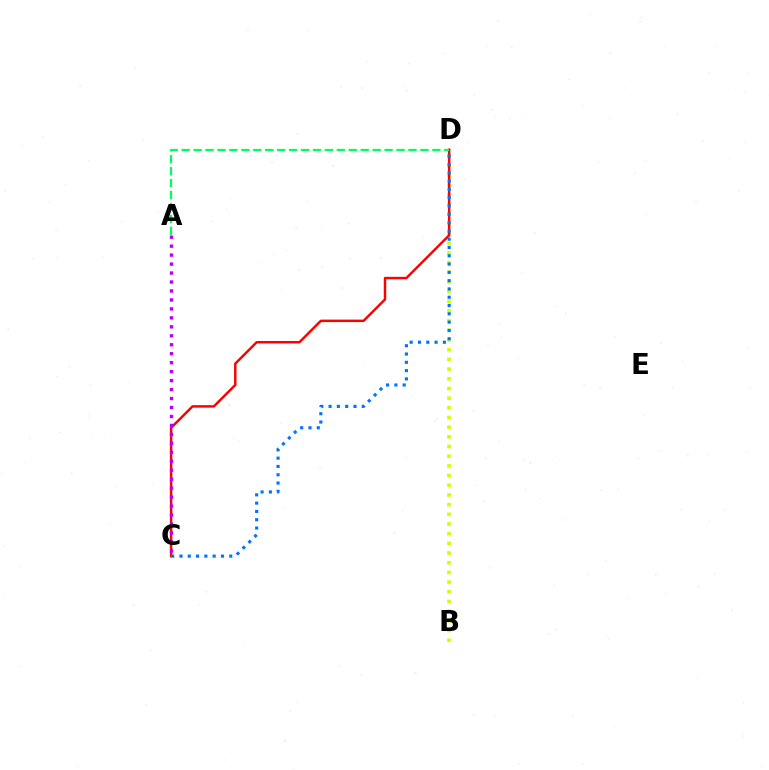{('B', 'D'): [{'color': '#d1ff00', 'line_style': 'dotted', 'thickness': 2.63}], ('C', 'D'): [{'color': '#ff0000', 'line_style': 'solid', 'thickness': 1.77}, {'color': '#0074ff', 'line_style': 'dotted', 'thickness': 2.25}], ('A', 'C'): [{'color': '#b900ff', 'line_style': 'dotted', 'thickness': 2.44}], ('A', 'D'): [{'color': '#00ff5c', 'line_style': 'dashed', 'thickness': 1.62}]}